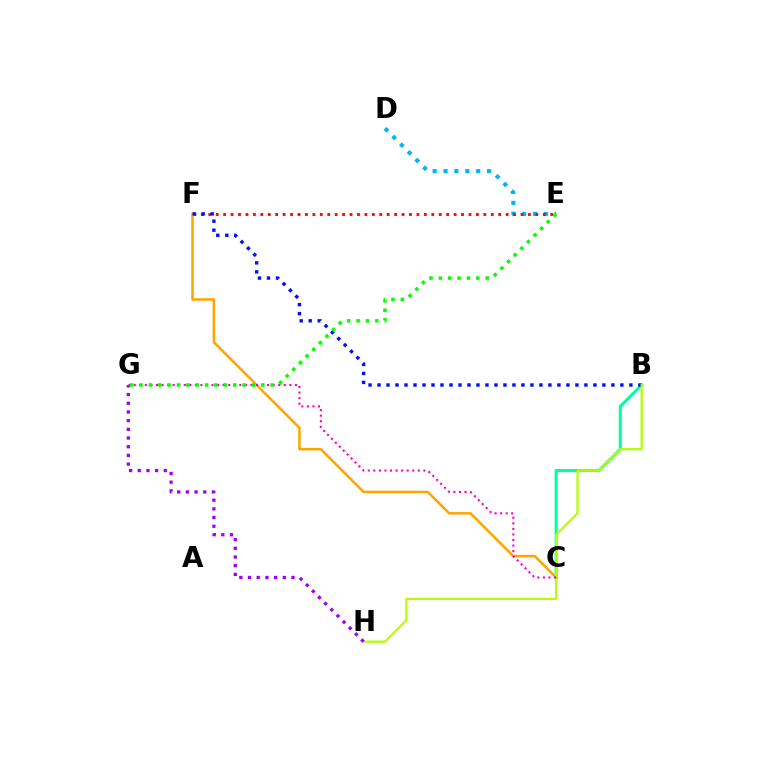{('D', 'E'): [{'color': '#00b5ff', 'line_style': 'dotted', 'thickness': 2.96}], ('E', 'F'): [{'color': '#ff0000', 'line_style': 'dotted', 'thickness': 2.02}], ('C', 'F'): [{'color': '#ffa500', 'line_style': 'solid', 'thickness': 1.82}], ('B', 'C'): [{'color': '#00ff9d', 'line_style': 'solid', 'thickness': 2.2}], ('B', 'F'): [{'color': '#0010ff', 'line_style': 'dotted', 'thickness': 2.44}], ('B', 'H'): [{'color': '#b3ff00', 'line_style': 'solid', 'thickness': 1.61}], ('G', 'H'): [{'color': '#9b00ff', 'line_style': 'dotted', 'thickness': 2.36}], ('C', 'G'): [{'color': '#ff00bd', 'line_style': 'dotted', 'thickness': 1.51}], ('E', 'G'): [{'color': '#08ff00', 'line_style': 'dotted', 'thickness': 2.55}]}